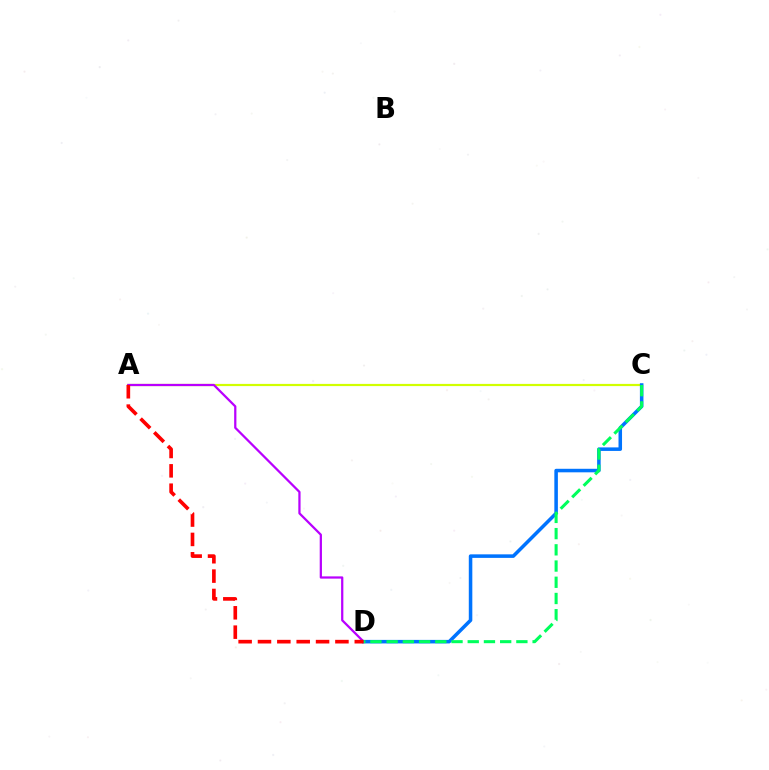{('A', 'C'): [{'color': '#d1ff00', 'line_style': 'solid', 'thickness': 1.59}], ('A', 'D'): [{'color': '#b900ff', 'line_style': 'solid', 'thickness': 1.62}, {'color': '#ff0000', 'line_style': 'dashed', 'thickness': 2.63}], ('C', 'D'): [{'color': '#0074ff', 'line_style': 'solid', 'thickness': 2.54}, {'color': '#00ff5c', 'line_style': 'dashed', 'thickness': 2.2}]}